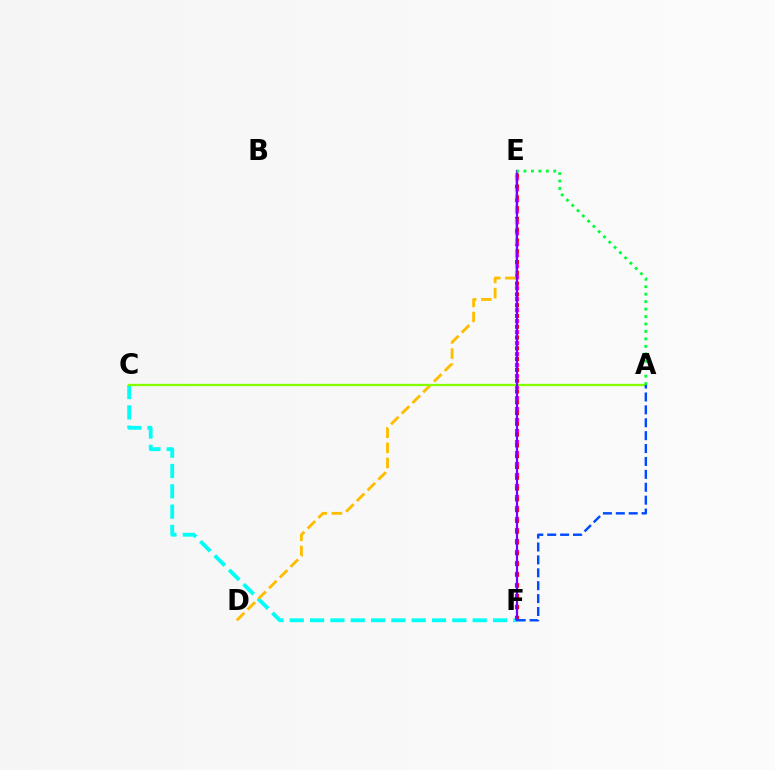{('E', 'F'): [{'color': '#ff00cf', 'line_style': 'dotted', 'thickness': 2.99}, {'color': '#ff0000', 'line_style': 'dotted', 'thickness': 2.93}, {'color': '#7200ff', 'line_style': 'solid', 'thickness': 1.59}], ('C', 'F'): [{'color': '#00fff6', 'line_style': 'dashed', 'thickness': 2.76}], ('D', 'E'): [{'color': '#ffbd00', 'line_style': 'dashed', 'thickness': 2.06}], ('A', 'C'): [{'color': '#84ff00', 'line_style': 'solid', 'thickness': 1.63}], ('A', 'F'): [{'color': '#004bff', 'line_style': 'dashed', 'thickness': 1.75}], ('A', 'E'): [{'color': '#00ff39', 'line_style': 'dotted', 'thickness': 2.02}]}